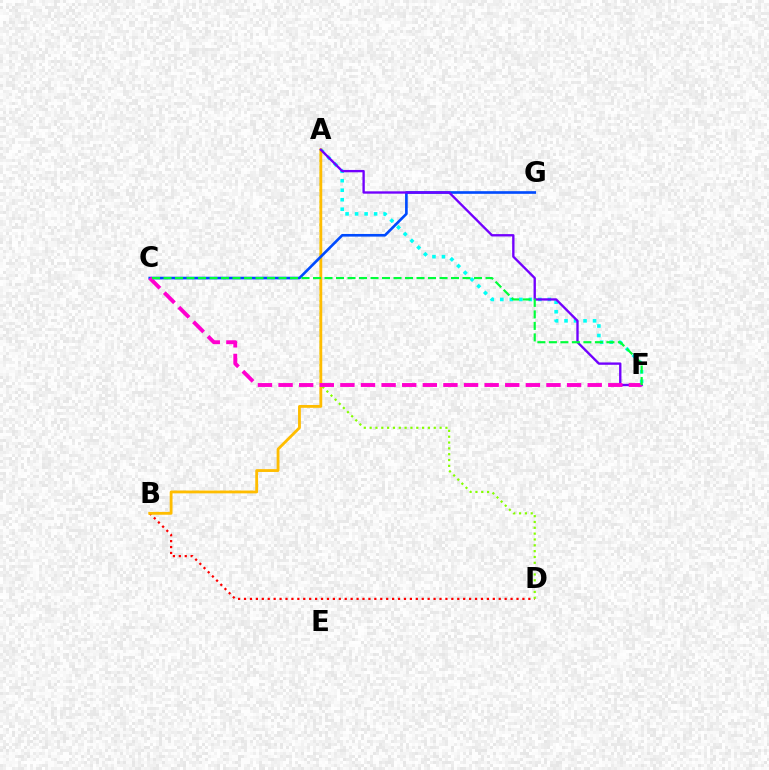{('A', 'F'): [{'color': '#00fff6', 'line_style': 'dotted', 'thickness': 2.58}, {'color': '#7200ff', 'line_style': 'solid', 'thickness': 1.69}], ('B', 'D'): [{'color': '#ff0000', 'line_style': 'dotted', 'thickness': 1.61}], ('A', 'D'): [{'color': '#84ff00', 'line_style': 'dotted', 'thickness': 1.58}], ('A', 'B'): [{'color': '#ffbd00', 'line_style': 'solid', 'thickness': 2.03}], ('C', 'G'): [{'color': '#004bff', 'line_style': 'solid', 'thickness': 1.9}], ('C', 'F'): [{'color': '#ff00cf', 'line_style': 'dashed', 'thickness': 2.8}, {'color': '#00ff39', 'line_style': 'dashed', 'thickness': 1.56}]}